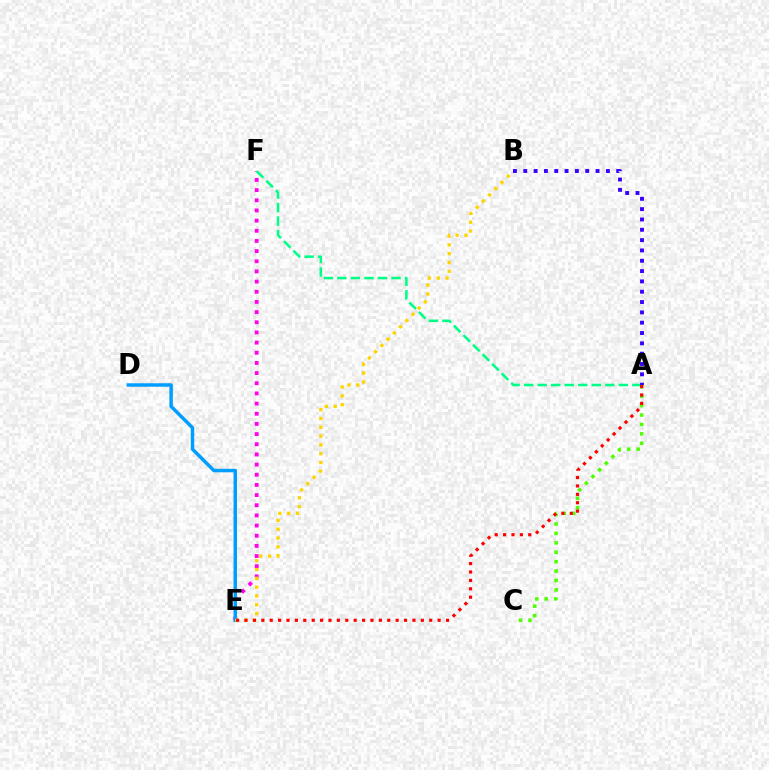{('A', 'C'): [{'color': '#4fff00', 'line_style': 'dotted', 'thickness': 2.56}], ('E', 'F'): [{'color': '#ff00ed', 'line_style': 'dotted', 'thickness': 2.76}], ('A', 'F'): [{'color': '#00ff86', 'line_style': 'dashed', 'thickness': 1.84}], ('D', 'E'): [{'color': '#009eff', 'line_style': 'solid', 'thickness': 2.5}], ('B', 'E'): [{'color': '#ffd500', 'line_style': 'dotted', 'thickness': 2.39}], ('A', 'E'): [{'color': '#ff0000', 'line_style': 'dotted', 'thickness': 2.28}], ('A', 'B'): [{'color': '#3700ff', 'line_style': 'dotted', 'thickness': 2.81}]}